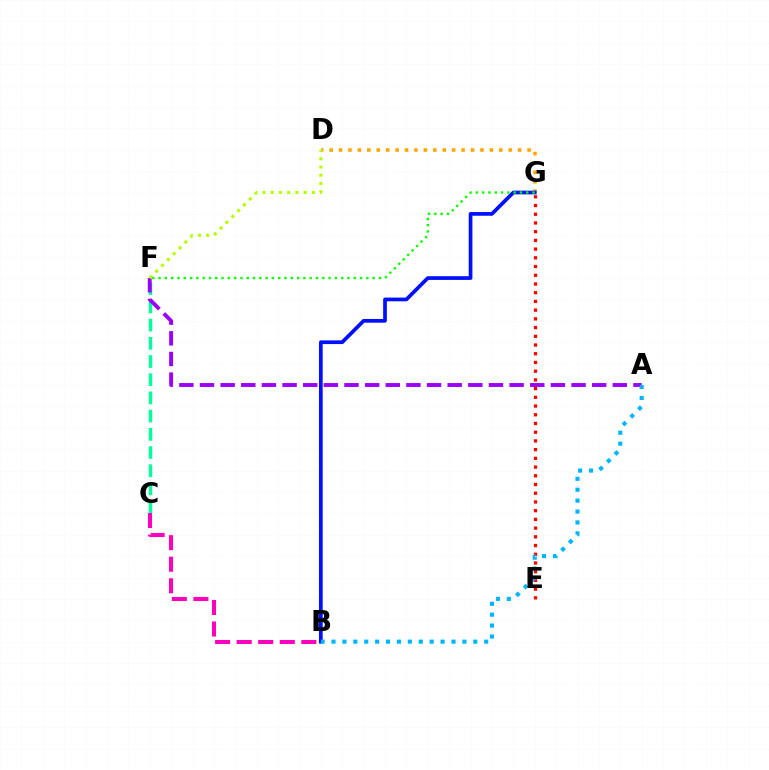{('C', 'F'): [{'color': '#00ff9d', 'line_style': 'dashed', 'thickness': 2.47}], ('D', 'G'): [{'color': '#ffa500', 'line_style': 'dotted', 'thickness': 2.56}], ('A', 'F'): [{'color': '#9b00ff', 'line_style': 'dashed', 'thickness': 2.8}], ('E', 'G'): [{'color': '#ff0000', 'line_style': 'dotted', 'thickness': 2.37}], ('B', 'G'): [{'color': '#0010ff', 'line_style': 'solid', 'thickness': 2.67}], ('B', 'C'): [{'color': '#ff00bd', 'line_style': 'dashed', 'thickness': 2.93}], ('D', 'F'): [{'color': '#b3ff00', 'line_style': 'dotted', 'thickness': 2.24}], ('A', 'B'): [{'color': '#00b5ff', 'line_style': 'dotted', 'thickness': 2.96}], ('F', 'G'): [{'color': '#08ff00', 'line_style': 'dotted', 'thickness': 1.71}]}